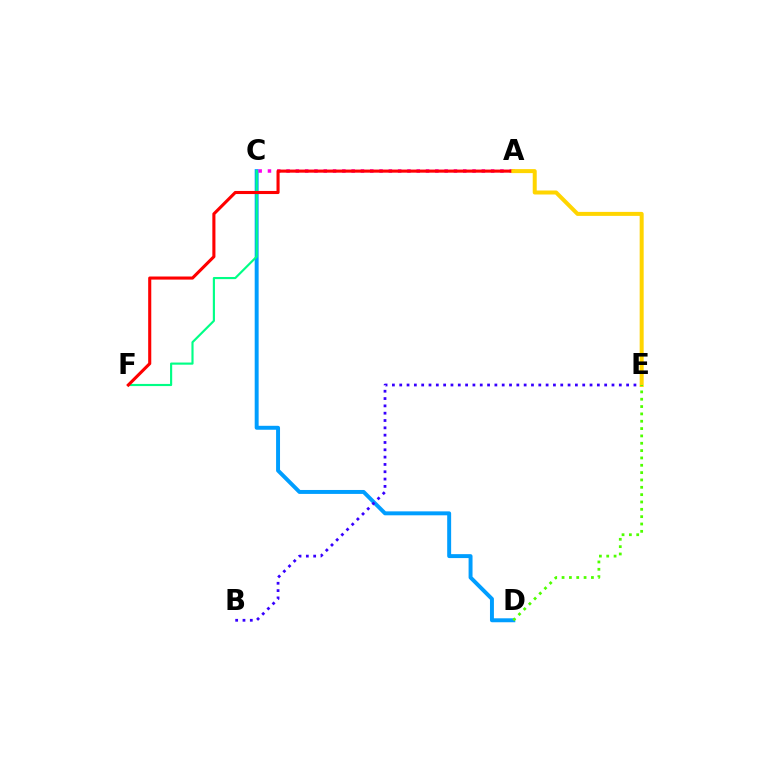{('C', 'D'): [{'color': '#009eff', 'line_style': 'solid', 'thickness': 2.84}], ('B', 'E'): [{'color': '#3700ff', 'line_style': 'dotted', 'thickness': 1.99}], ('A', 'C'): [{'color': '#ff00ed', 'line_style': 'dotted', 'thickness': 2.53}], ('C', 'F'): [{'color': '#00ff86', 'line_style': 'solid', 'thickness': 1.55}], ('A', 'F'): [{'color': '#ff0000', 'line_style': 'solid', 'thickness': 2.23}], ('A', 'E'): [{'color': '#ffd500', 'line_style': 'solid', 'thickness': 2.88}], ('D', 'E'): [{'color': '#4fff00', 'line_style': 'dotted', 'thickness': 1.99}]}